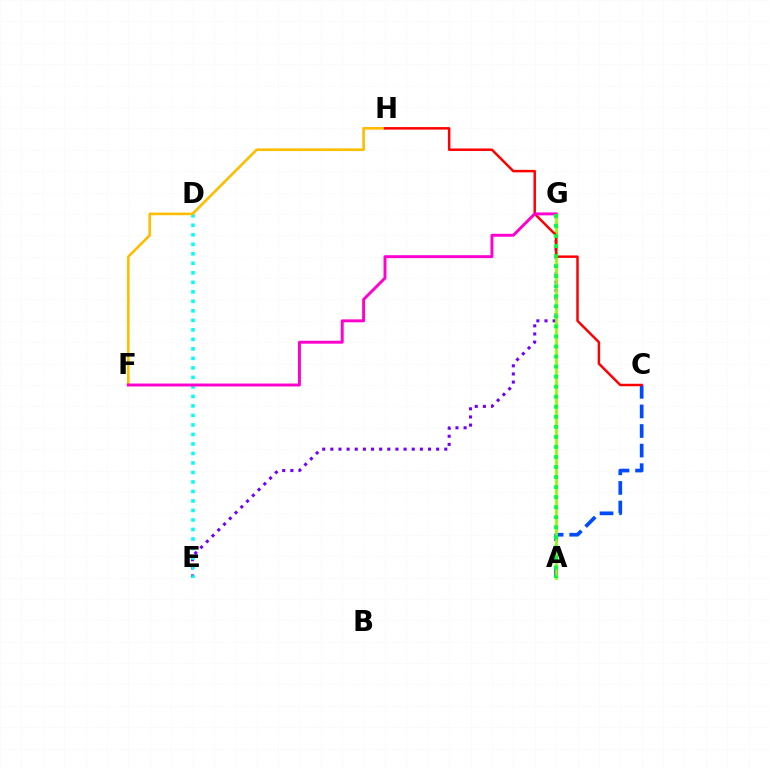{('E', 'G'): [{'color': '#7200ff', 'line_style': 'dotted', 'thickness': 2.21}], ('A', 'C'): [{'color': '#004bff', 'line_style': 'dashed', 'thickness': 2.66}], ('D', 'E'): [{'color': '#00fff6', 'line_style': 'dotted', 'thickness': 2.58}], ('F', 'H'): [{'color': '#ffbd00', 'line_style': 'solid', 'thickness': 1.89}], ('A', 'G'): [{'color': '#84ff00', 'line_style': 'solid', 'thickness': 1.94}, {'color': '#00ff39', 'line_style': 'dotted', 'thickness': 2.73}], ('C', 'H'): [{'color': '#ff0000', 'line_style': 'solid', 'thickness': 1.79}], ('F', 'G'): [{'color': '#ff00cf', 'line_style': 'solid', 'thickness': 2.11}]}